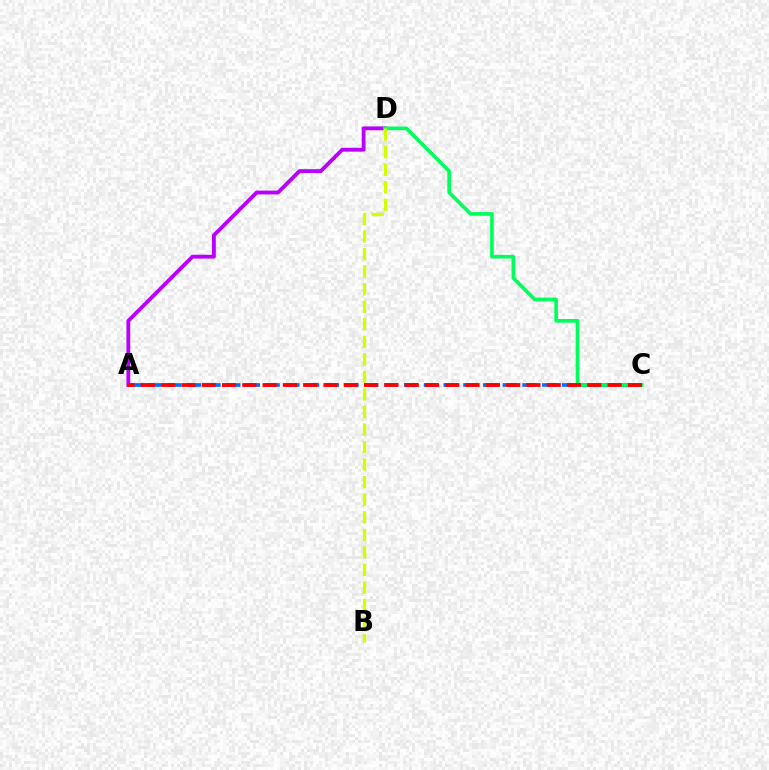{('A', 'C'): [{'color': '#0074ff', 'line_style': 'dashed', 'thickness': 2.68}, {'color': '#ff0000', 'line_style': 'dashed', 'thickness': 2.76}], ('A', 'D'): [{'color': '#b900ff', 'line_style': 'solid', 'thickness': 2.76}], ('C', 'D'): [{'color': '#00ff5c', 'line_style': 'solid', 'thickness': 2.62}], ('B', 'D'): [{'color': '#d1ff00', 'line_style': 'dashed', 'thickness': 2.38}]}